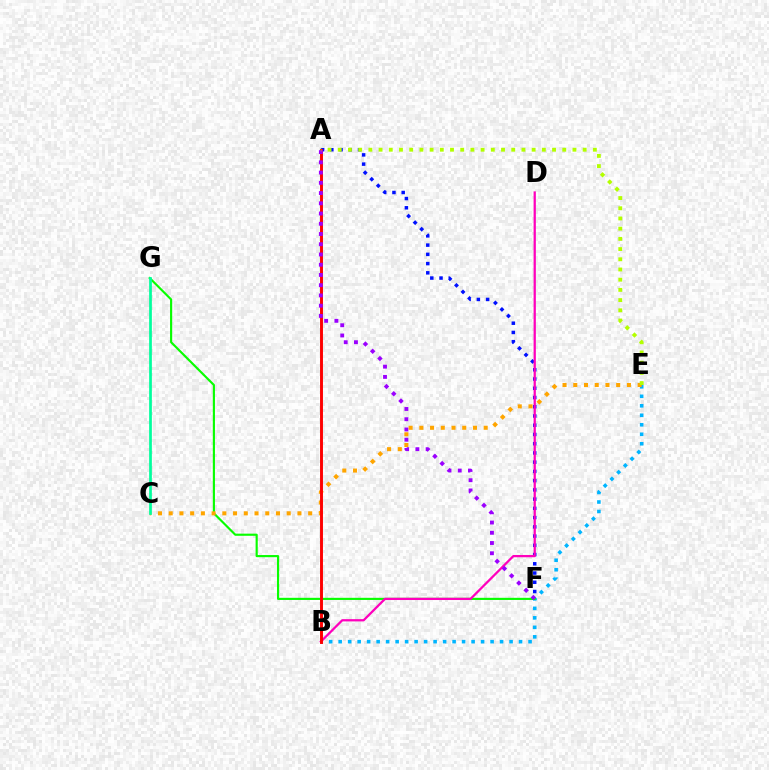{('B', 'E'): [{'color': '#00b5ff', 'line_style': 'dotted', 'thickness': 2.58}], ('F', 'G'): [{'color': '#08ff00', 'line_style': 'solid', 'thickness': 1.55}], ('C', 'E'): [{'color': '#ffa500', 'line_style': 'dotted', 'thickness': 2.91}], ('C', 'G'): [{'color': '#00ff9d', 'line_style': 'solid', 'thickness': 1.96}], ('A', 'F'): [{'color': '#0010ff', 'line_style': 'dotted', 'thickness': 2.51}, {'color': '#9b00ff', 'line_style': 'dotted', 'thickness': 2.78}], ('B', 'D'): [{'color': '#ff00bd', 'line_style': 'solid', 'thickness': 1.63}], ('A', 'B'): [{'color': '#ff0000', 'line_style': 'solid', 'thickness': 2.1}], ('A', 'E'): [{'color': '#b3ff00', 'line_style': 'dotted', 'thickness': 2.77}]}